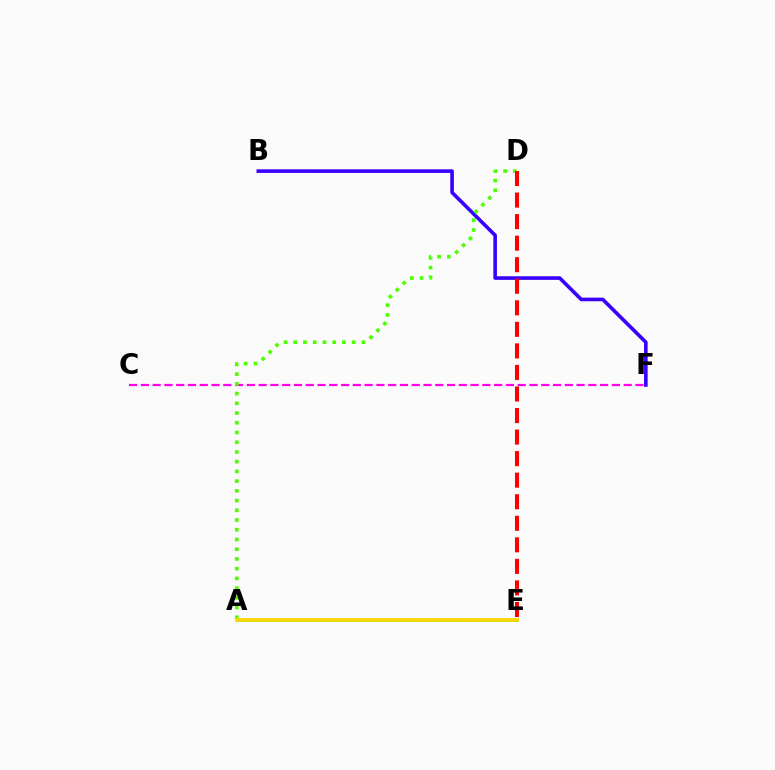{('B', 'F'): [{'color': '#3700ff', 'line_style': 'solid', 'thickness': 2.6}], ('A', 'E'): [{'color': '#009eff', 'line_style': 'dashed', 'thickness': 1.62}, {'color': '#00ff86', 'line_style': 'solid', 'thickness': 2.03}, {'color': '#ffd500', 'line_style': 'solid', 'thickness': 2.66}], ('C', 'F'): [{'color': '#ff00ed', 'line_style': 'dashed', 'thickness': 1.6}], ('A', 'D'): [{'color': '#4fff00', 'line_style': 'dotted', 'thickness': 2.64}], ('D', 'E'): [{'color': '#ff0000', 'line_style': 'dashed', 'thickness': 2.93}]}